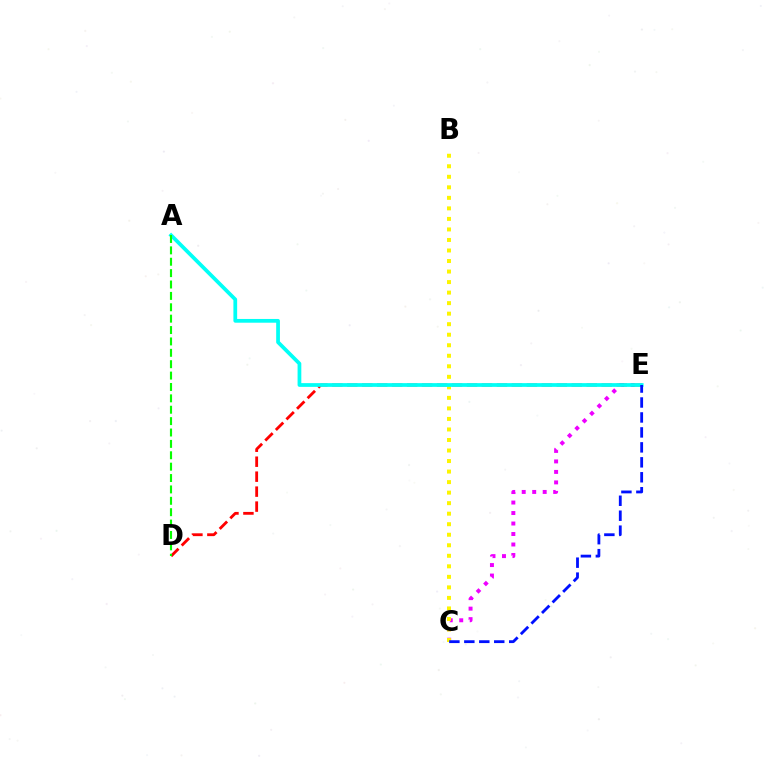{('C', 'E'): [{'color': '#ee00ff', 'line_style': 'dotted', 'thickness': 2.85}, {'color': '#0010ff', 'line_style': 'dashed', 'thickness': 2.03}], ('B', 'C'): [{'color': '#fcf500', 'line_style': 'dotted', 'thickness': 2.86}], ('D', 'E'): [{'color': '#ff0000', 'line_style': 'dashed', 'thickness': 2.03}], ('A', 'E'): [{'color': '#00fff6', 'line_style': 'solid', 'thickness': 2.7}], ('A', 'D'): [{'color': '#08ff00', 'line_style': 'dashed', 'thickness': 1.55}]}